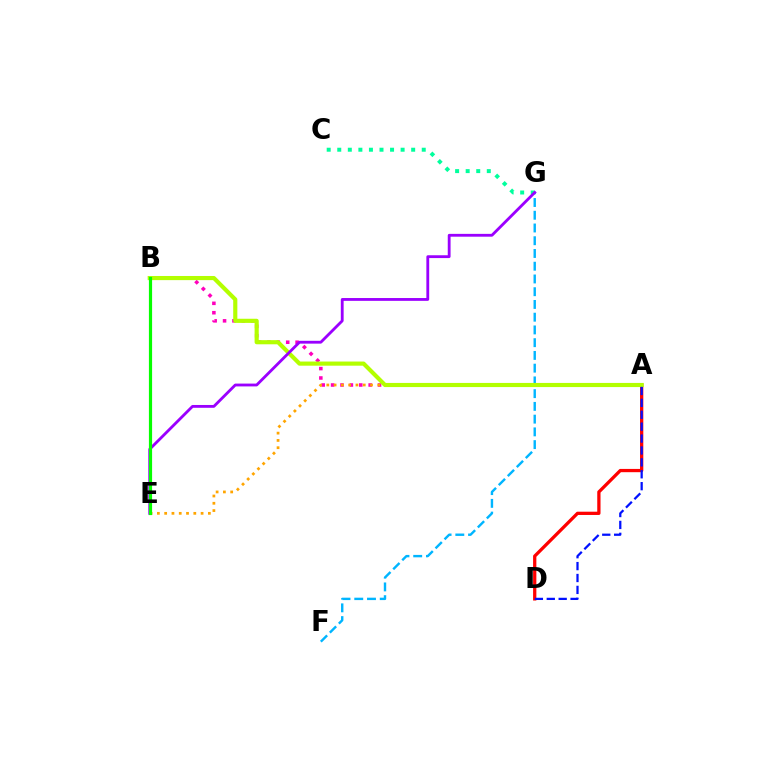{('A', 'B'): [{'color': '#ff00bd', 'line_style': 'dotted', 'thickness': 2.55}, {'color': '#b3ff00', 'line_style': 'solid', 'thickness': 2.98}], ('A', 'D'): [{'color': '#ff0000', 'line_style': 'solid', 'thickness': 2.35}, {'color': '#0010ff', 'line_style': 'dashed', 'thickness': 1.62}], ('F', 'G'): [{'color': '#00b5ff', 'line_style': 'dashed', 'thickness': 1.73}], ('A', 'E'): [{'color': '#ffa500', 'line_style': 'dotted', 'thickness': 1.98}], ('C', 'G'): [{'color': '#00ff9d', 'line_style': 'dotted', 'thickness': 2.87}], ('E', 'G'): [{'color': '#9b00ff', 'line_style': 'solid', 'thickness': 2.03}], ('B', 'E'): [{'color': '#08ff00', 'line_style': 'solid', 'thickness': 2.29}]}